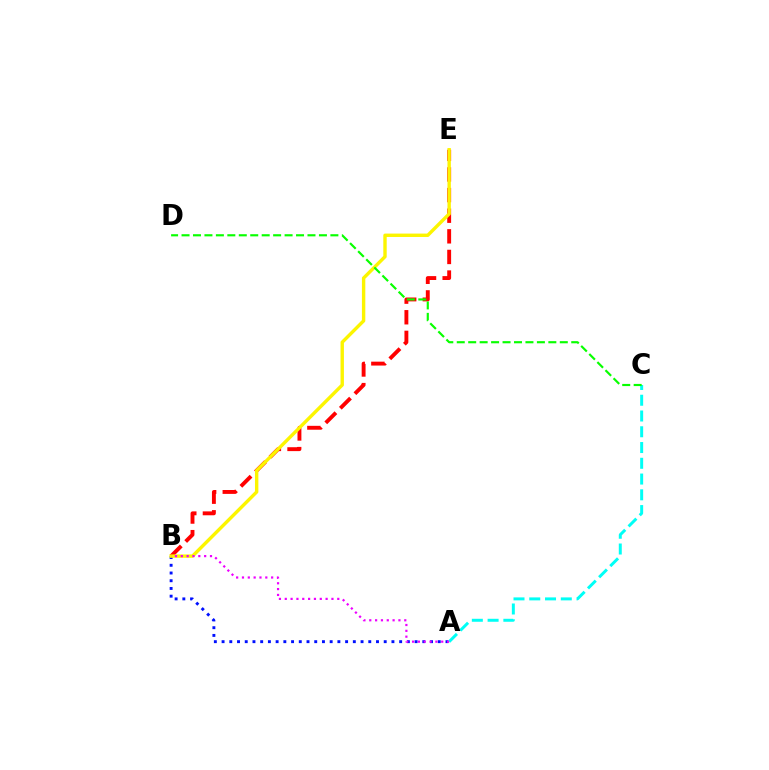{('A', 'B'): [{'color': '#0010ff', 'line_style': 'dotted', 'thickness': 2.1}, {'color': '#ee00ff', 'line_style': 'dotted', 'thickness': 1.59}], ('B', 'E'): [{'color': '#ff0000', 'line_style': 'dashed', 'thickness': 2.8}, {'color': '#fcf500', 'line_style': 'solid', 'thickness': 2.44}], ('A', 'C'): [{'color': '#00fff6', 'line_style': 'dashed', 'thickness': 2.14}], ('C', 'D'): [{'color': '#08ff00', 'line_style': 'dashed', 'thickness': 1.56}]}